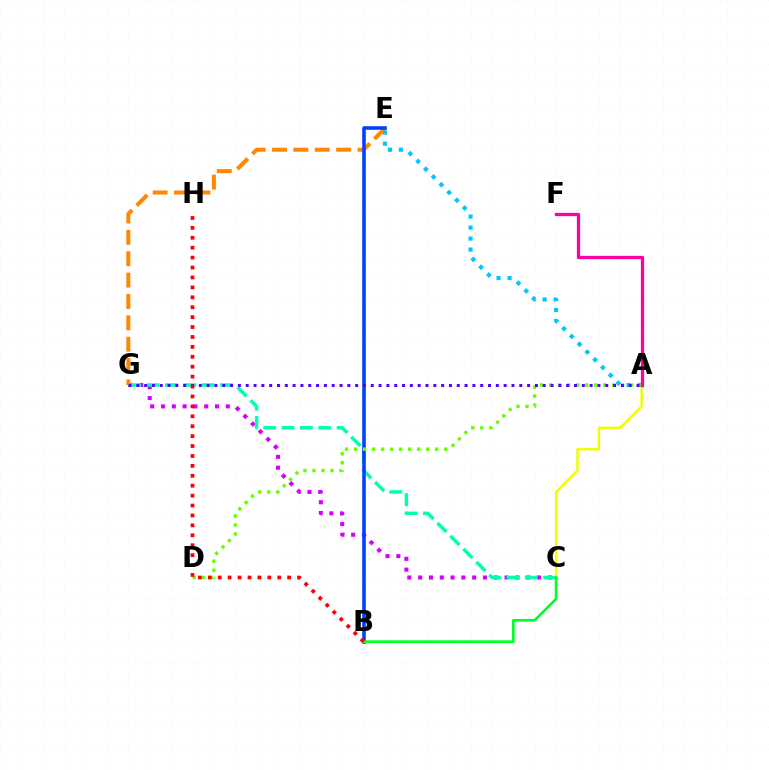{('C', 'G'): [{'color': '#d600ff', 'line_style': 'dotted', 'thickness': 2.94}, {'color': '#00ffaf', 'line_style': 'dashed', 'thickness': 2.49}], ('A', 'C'): [{'color': '#eeff00', 'line_style': 'solid', 'thickness': 1.75}], ('E', 'G'): [{'color': '#ff8800', 'line_style': 'dashed', 'thickness': 2.9}], ('A', 'E'): [{'color': '#00c7ff', 'line_style': 'dotted', 'thickness': 2.99}], ('B', 'E'): [{'color': '#003fff', 'line_style': 'solid', 'thickness': 2.56}], ('A', 'D'): [{'color': '#66ff00', 'line_style': 'dotted', 'thickness': 2.45}], ('A', 'F'): [{'color': '#ff00a0', 'line_style': 'solid', 'thickness': 2.36}], ('B', 'C'): [{'color': '#00ff27', 'line_style': 'solid', 'thickness': 1.92}], ('A', 'G'): [{'color': '#4f00ff', 'line_style': 'dotted', 'thickness': 2.12}], ('B', 'H'): [{'color': '#ff0000', 'line_style': 'dotted', 'thickness': 2.69}]}